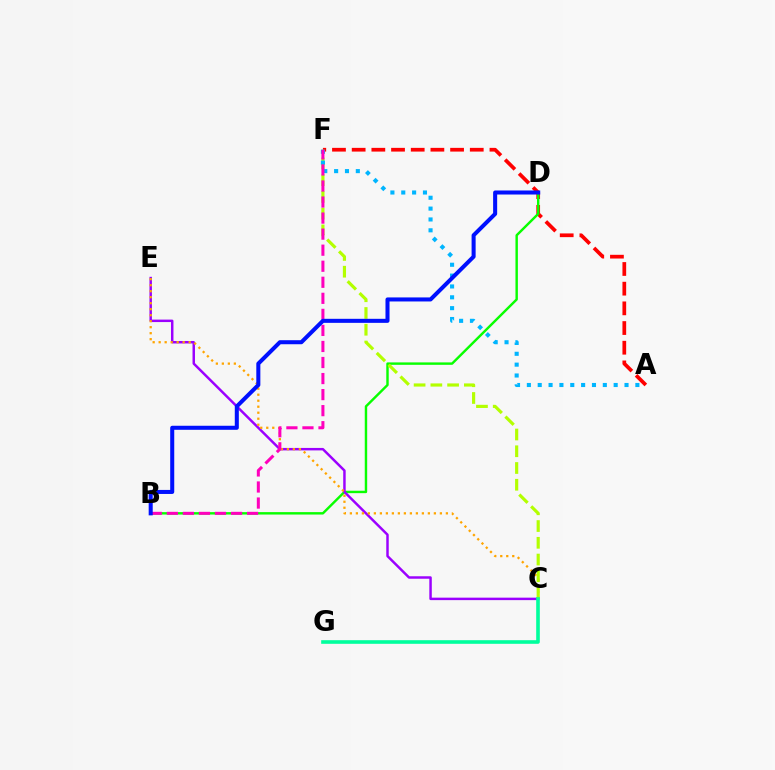{('A', 'F'): [{'color': '#ff0000', 'line_style': 'dashed', 'thickness': 2.67}, {'color': '#00b5ff', 'line_style': 'dotted', 'thickness': 2.95}], ('B', 'D'): [{'color': '#08ff00', 'line_style': 'solid', 'thickness': 1.74}, {'color': '#0010ff', 'line_style': 'solid', 'thickness': 2.91}], ('C', 'E'): [{'color': '#9b00ff', 'line_style': 'solid', 'thickness': 1.78}, {'color': '#ffa500', 'line_style': 'dotted', 'thickness': 1.63}], ('C', 'F'): [{'color': '#b3ff00', 'line_style': 'dashed', 'thickness': 2.28}], ('C', 'G'): [{'color': '#00ff9d', 'line_style': 'solid', 'thickness': 2.61}], ('B', 'F'): [{'color': '#ff00bd', 'line_style': 'dashed', 'thickness': 2.18}]}